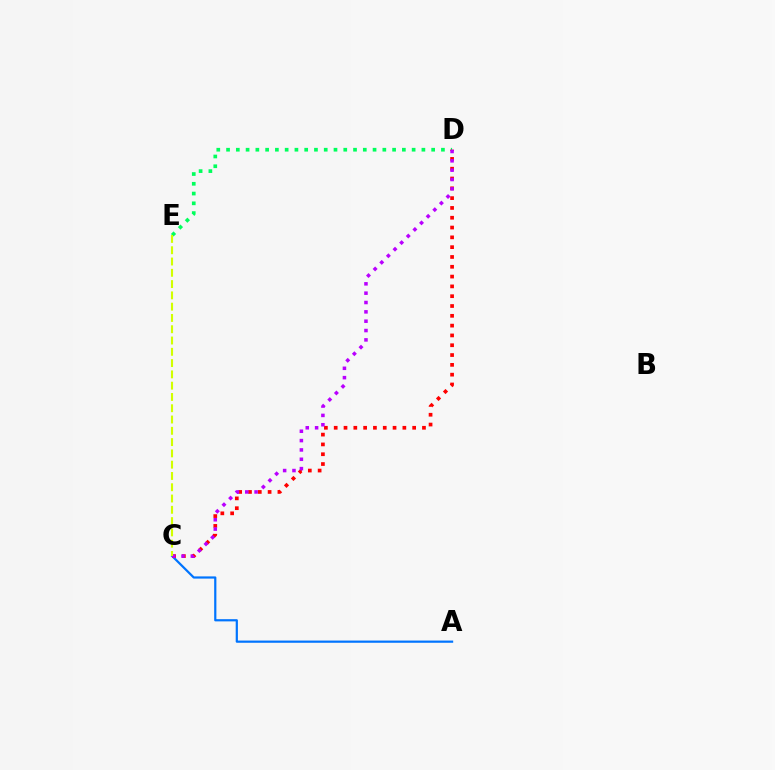{('A', 'C'): [{'color': '#0074ff', 'line_style': 'solid', 'thickness': 1.59}], ('D', 'E'): [{'color': '#00ff5c', 'line_style': 'dotted', 'thickness': 2.65}], ('C', 'D'): [{'color': '#ff0000', 'line_style': 'dotted', 'thickness': 2.66}, {'color': '#b900ff', 'line_style': 'dotted', 'thickness': 2.54}], ('C', 'E'): [{'color': '#d1ff00', 'line_style': 'dashed', 'thickness': 1.53}]}